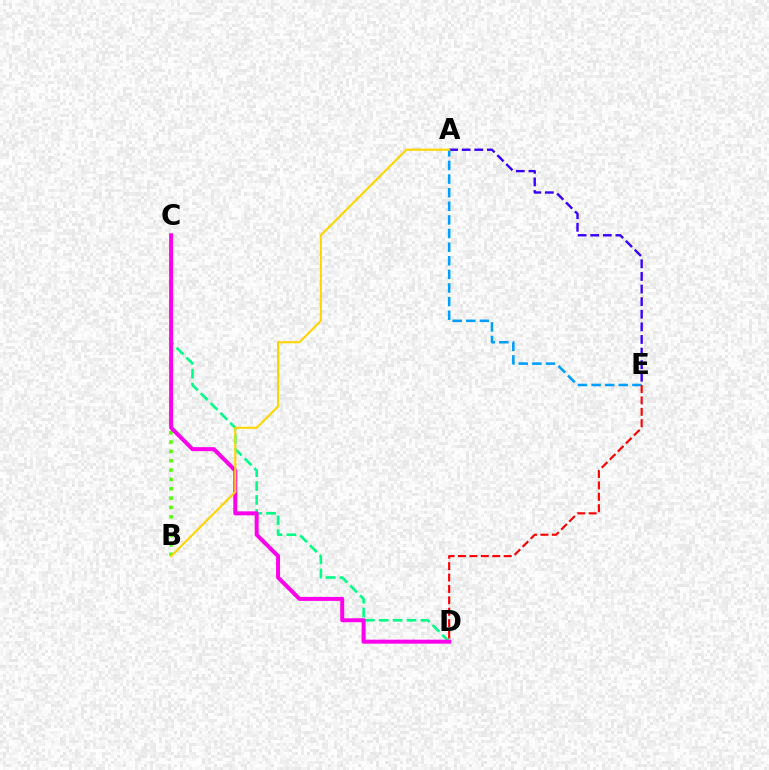{('A', 'E'): [{'color': '#3700ff', 'line_style': 'dashed', 'thickness': 1.71}, {'color': '#009eff', 'line_style': 'dashed', 'thickness': 1.85}], ('C', 'D'): [{'color': '#00ff86', 'line_style': 'dashed', 'thickness': 1.89}, {'color': '#ff00ed', 'line_style': 'solid', 'thickness': 2.87}], ('B', 'C'): [{'color': '#4fff00', 'line_style': 'dotted', 'thickness': 2.54}], ('A', 'B'): [{'color': '#ffd500', 'line_style': 'solid', 'thickness': 1.5}], ('D', 'E'): [{'color': '#ff0000', 'line_style': 'dashed', 'thickness': 1.55}]}